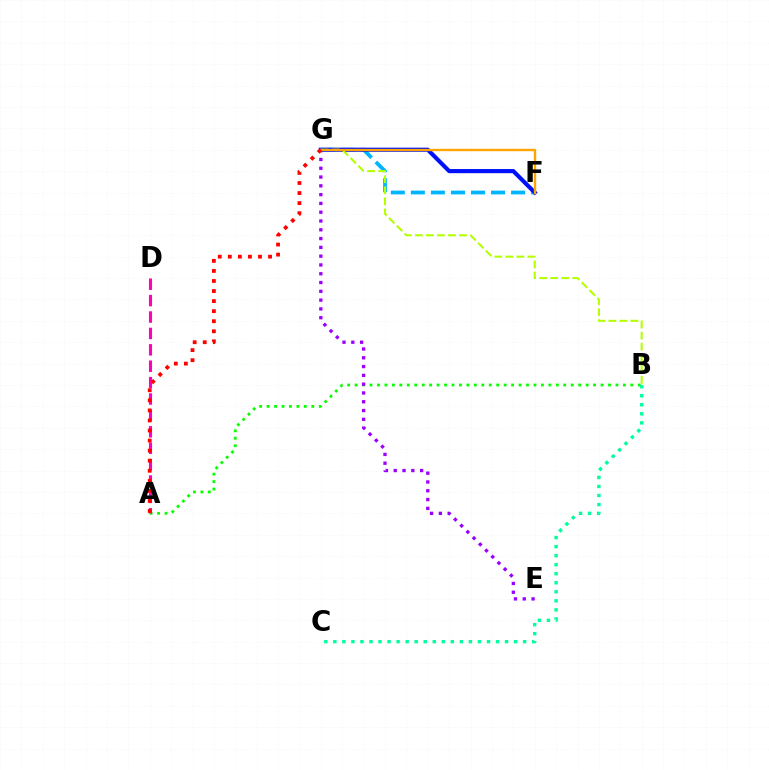{('A', 'B'): [{'color': '#08ff00', 'line_style': 'dotted', 'thickness': 2.02}], ('B', 'C'): [{'color': '#00ff9d', 'line_style': 'dotted', 'thickness': 2.46}], ('E', 'G'): [{'color': '#9b00ff', 'line_style': 'dotted', 'thickness': 2.39}], ('A', 'D'): [{'color': '#ff00bd', 'line_style': 'dashed', 'thickness': 2.23}], ('F', 'G'): [{'color': '#00b5ff', 'line_style': 'dashed', 'thickness': 2.72}, {'color': '#0010ff', 'line_style': 'solid', 'thickness': 2.97}, {'color': '#ffa500', 'line_style': 'solid', 'thickness': 1.72}], ('B', 'G'): [{'color': '#b3ff00', 'line_style': 'dashed', 'thickness': 1.5}], ('A', 'G'): [{'color': '#ff0000', 'line_style': 'dotted', 'thickness': 2.73}]}